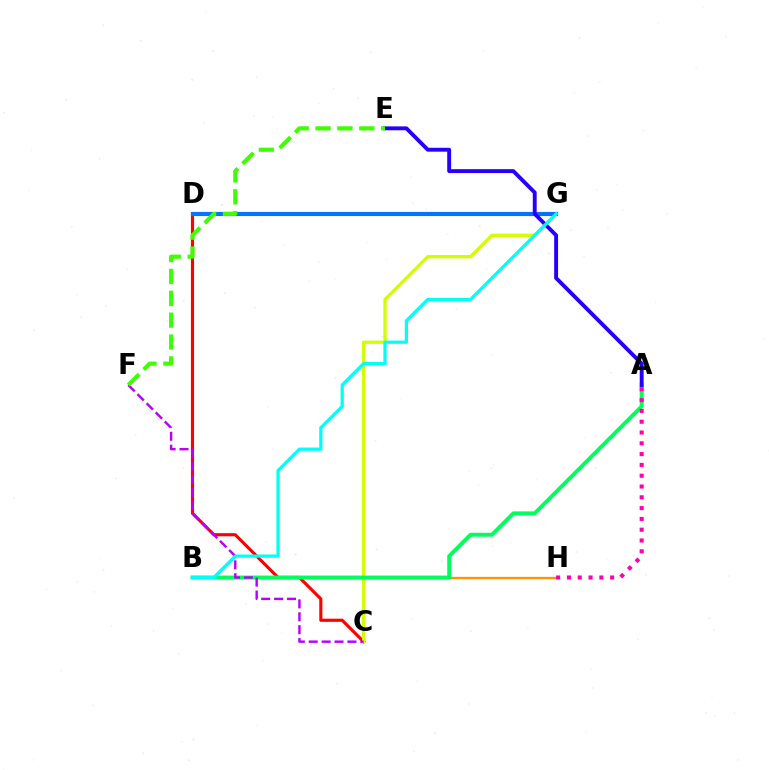{('C', 'D'): [{'color': '#ff0000', 'line_style': 'solid', 'thickness': 2.26}], ('C', 'G'): [{'color': '#d1ff00', 'line_style': 'solid', 'thickness': 2.39}], ('B', 'H'): [{'color': '#ff9400', 'line_style': 'solid', 'thickness': 1.65}], ('A', 'B'): [{'color': '#00ff5c', 'line_style': 'solid', 'thickness': 2.81}], ('D', 'G'): [{'color': '#0074ff', 'line_style': 'solid', 'thickness': 2.98}], ('C', 'F'): [{'color': '#b900ff', 'line_style': 'dashed', 'thickness': 1.75}], ('A', 'E'): [{'color': '#2500ff', 'line_style': 'solid', 'thickness': 2.8}], ('B', 'G'): [{'color': '#00fff6', 'line_style': 'solid', 'thickness': 2.34}], ('E', 'F'): [{'color': '#3dff00', 'line_style': 'dashed', 'thickness': 2.97}], ('A', 'H'): [{'color': '#ff00ac', 'line_style': 'dotted', 'thickness': 2.93}]}